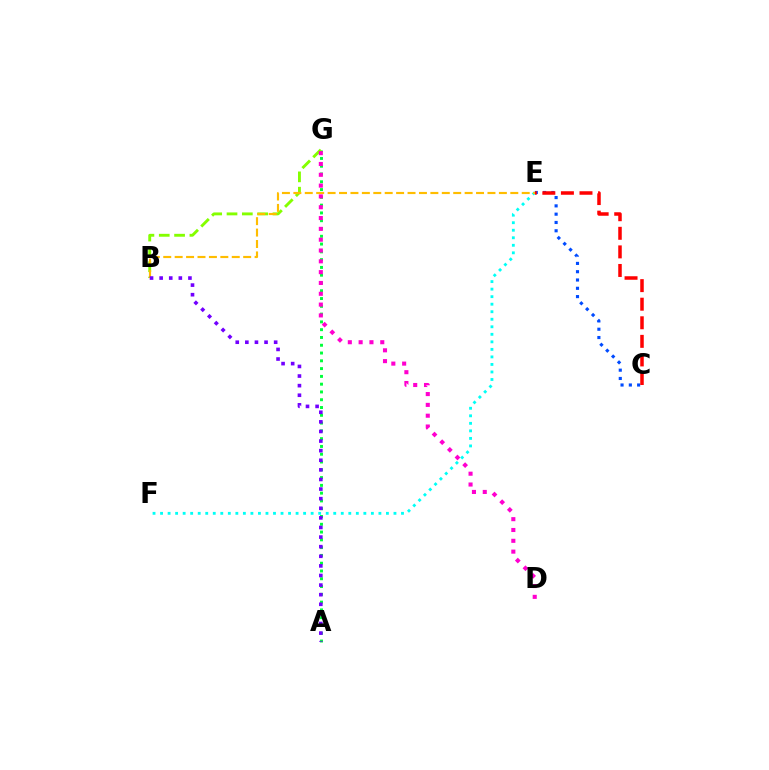{('A', 'G'): [{'color': '#00ff39', 'line_style': 'dotted', 'thickness': 2.11}], ('B', 'G'): [{'color': '#84ff00', 'line_style': 'dashed', 'thickness': 2.08}], ('E', 'F'): [{'color': '#00fff6', 'line_style': 'dotted', 'thickness': 2.05}], ('C', 'E'): [{'color': '#004bff', 'line_style': 'dotted', 'thickness': 2.25}, {'color': '#ff0000', 'line_style': 'dashed', 'thickness': 2.52}], ('B', 'E'): [{'color': '#ffbd00', 'line_style': 'dashed', 'thickness': 1.55}], ('A', 'B'): [{'color': '#7200ff', 'line_style': 'dotted', 'thickness': 2.61}], ('D', 'G'): [{'color': '#ff00cf', 'line_style': 'dotted', 'thickness': 2.94}]}